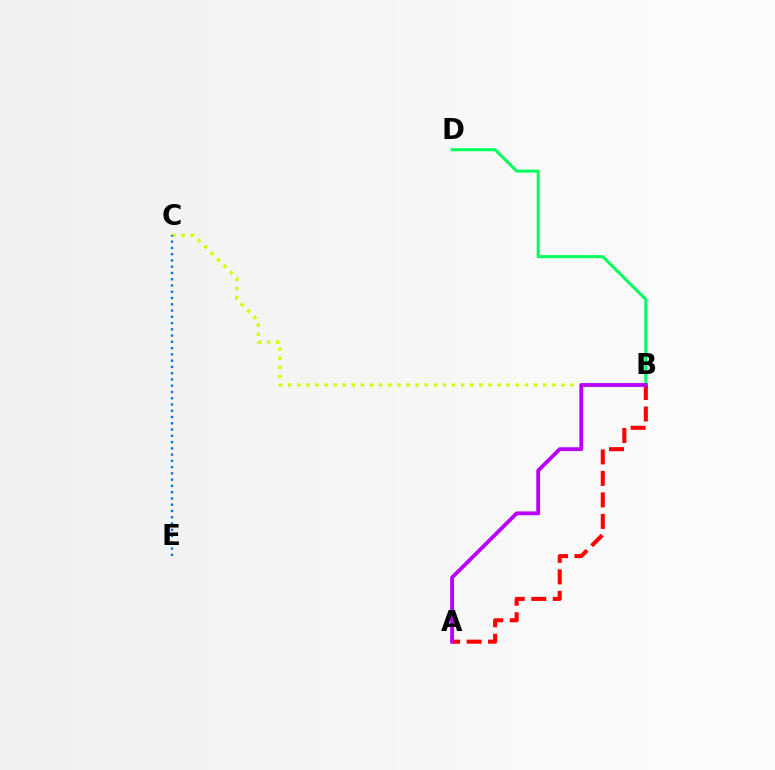{('B', 'D'): [{'color': '#00ff5c', 'line_style': 'solid', 'thickness': 2.18}], ('B', 'C'): [{'color': '#d1ff00', 'line_style': 'dotted', 'thickness': 2.47}], ('A', 'B'): [{'color': '#ff0000', 'line_style': 'dashed', 'thickness': 2.92}, {'color': '#b900ff', 'line_style': 'solid', 'thickness': 2.75}], ('C', 'E'): [{'color': '#0074ff', 'line_style': 'dotted', 'thickness': 1.7}]}